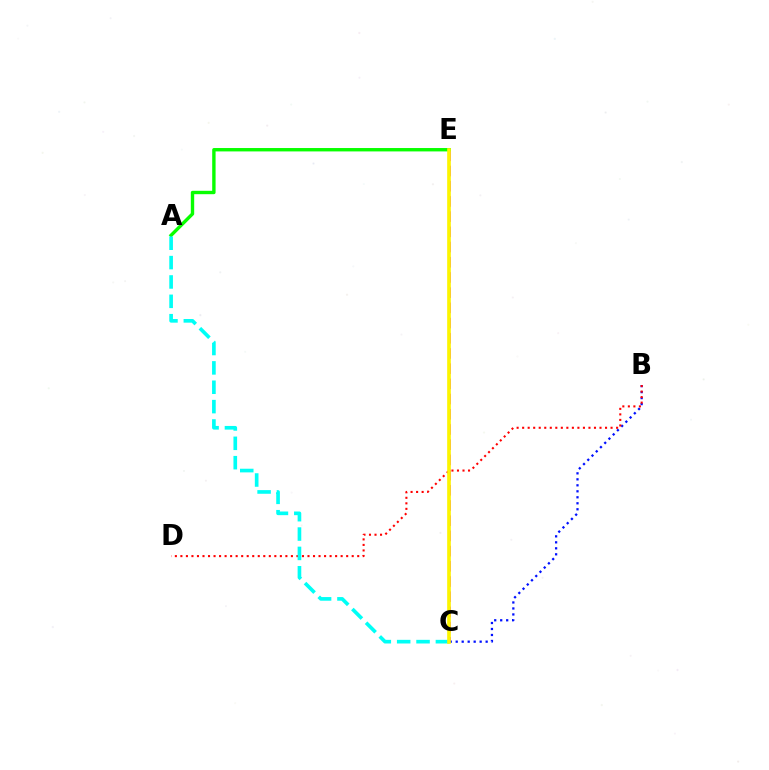{('C', 'E'): [{'color': '#ee00ff', 'line_style': 'dashed', 'thickness': 2.07}, {'color': '#fcf500', 'line_style': 'solid', 'thickness': 2.63}], ('B', 'C'): [{'color': '#0010ff', 'line_style': 'dotted', 'thickness': 1.63}], ('A', 'E'): [{'color': '#08ff00', 'line_style': 'solid', 'thickness': 2.44}], ('B', 'D'): [{'color': '#ff0000', 'line_style': 'dotted', 'thickness': 1.5}], ('A', 'C'): [{'color': '#00fff6', 'line_style': 'dashed', 'thickness': 2.63}]}